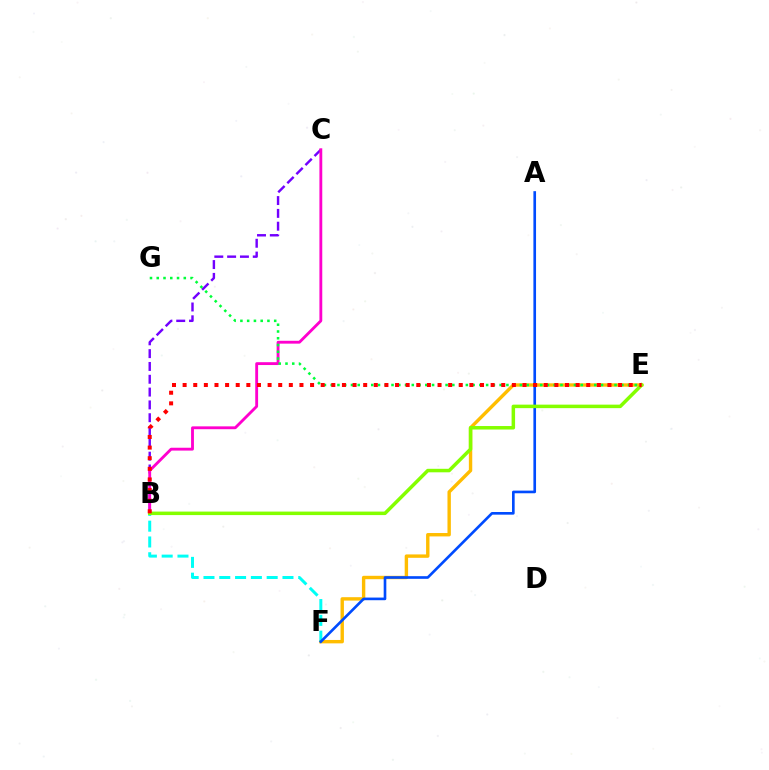{('E', 'F'): [{'color': '#ffbd00', 'line_style': 'solid', 'thickness': 2.44}], ('B', 'F'): [{'color': '#00fff6', 'line_style': 'dashed', 'thickness': 2.15}], ('B', 'C'): [{'color': '#7200ff', 'line_style': 'dashed', 'thickness': 1.74}, {'color': '#ff00cf', 'line_style': 'solid', 'thickness': 2.05}], ('E', 'G'): [{'color': '#00ff39', 'line_style': 'dotted', 'thickness': 1.84}], ('A', 'F'): [{'color': '#004bff', 'line_style': 'solid', 'thickness': 1.91}], ('B', 'E'): [{'color': '#84ff00', 'line_style': 'solid', 'thickness': 2.52}, {'color': '#ff0000', 'line_style': 'dotted', 'thickness': 2.89}]}